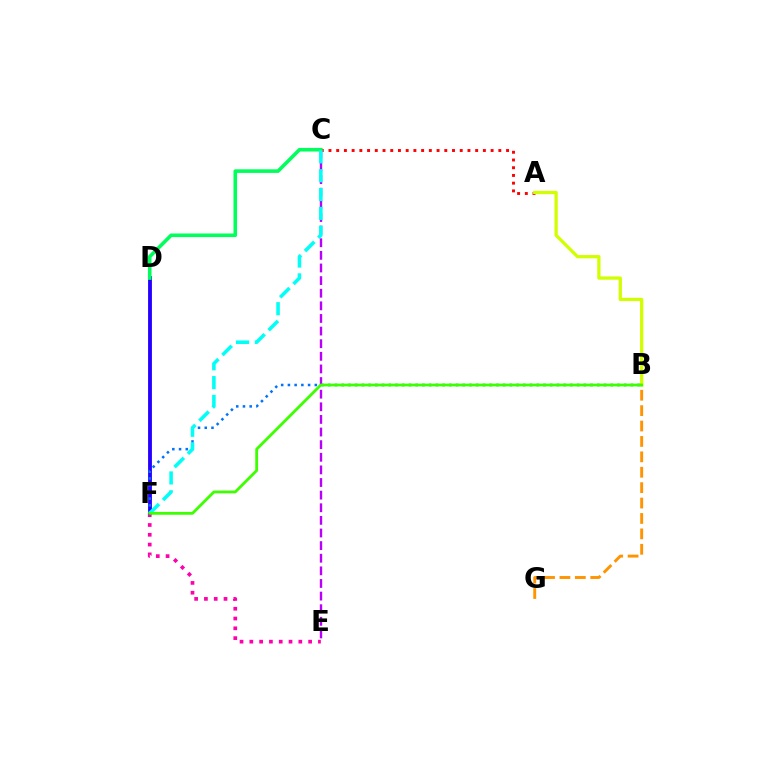{('A', 'C'): [{'color': '#ff0000', 'line_style': 'dotted', 'thickness': 2.1}], ('E', 'F'): [{'color': '#ff00ac', 'line_style': 'dotted', 'thickness': 2.66}], ('C', 'E'): [{'color': '#b900ff', 'line_style': 'dashed', 'thickness': 1.71}], ('D', 'F'): [{'color': '#2500ff', 'line_style': 'solid', 'thickness': 2.76}], ('A', 'B'): [{'color': '#d1ff00', 'line_style': 'solid', 'thickness': 2.35}], ('B', 'F'): [{'color': '#0074ff', 'line_style': 'dotted', 'thickness': 1.83}, {'color': '#3dff00', 'line_style': 'solid', 'thickness': 2.02}], ('C', 'D'): [{'color': '#00ff5c', 'line_style': 'solid', 'thickness': 2.59}], ('B', 'G'): [{'color': '#ff9400', 'line_style': 'dashed', 'thickness': 2.09}], ('C', 'F'): [{'color': '#00fff6', 'line_style': 'dashed', 'thickness': 2.56}]}